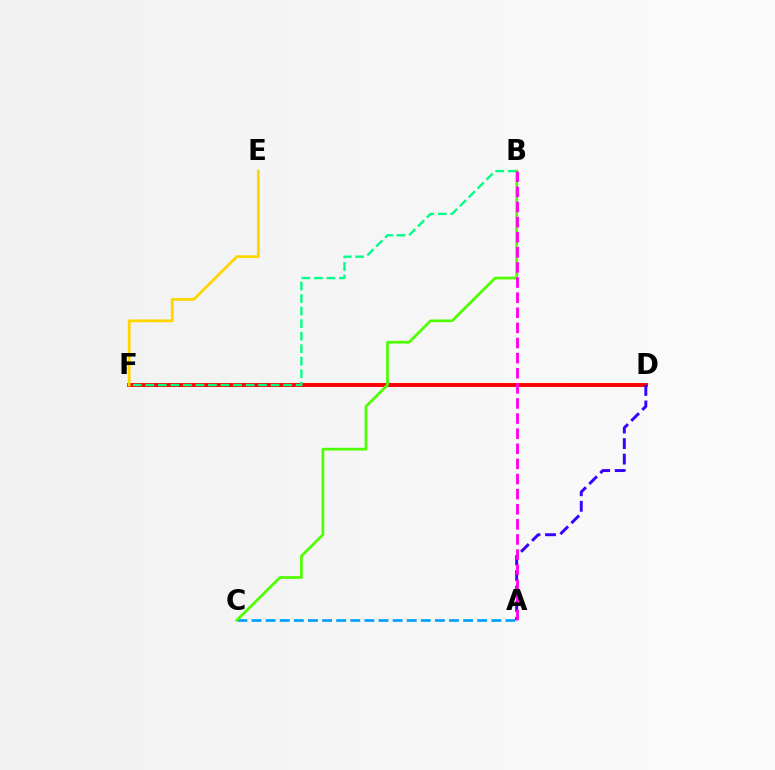{('D', 'F'): [{'color': '#ff0000', 'line_style': 'solid', 'thickness': 2.83}], ('A', 'C'): [{'color': '#009eff', 'line_style': 'dashed', 'thickness': 1.92}], ('B', 'F'): [{'color': '#00ff86', 'line_style': 'dashed', 'thickness': 1.7}], ('A', 'D'): [{'color': '#3700ff', 'line_style': 'dashed', 'thickness': 2.11}], ('B', 'C'): [{'color': '#4fff00', 'line_style': 'solid', 'thickness': 1.96}], ('E', 'F'): [{'color': '#ffd500', 'line_style': 'solid', 'thickness': 2.02}], ('A', 'B'): [{'color': '#ff00ed', 'line_style': 'dashed', 'thickness': 2.05}]}